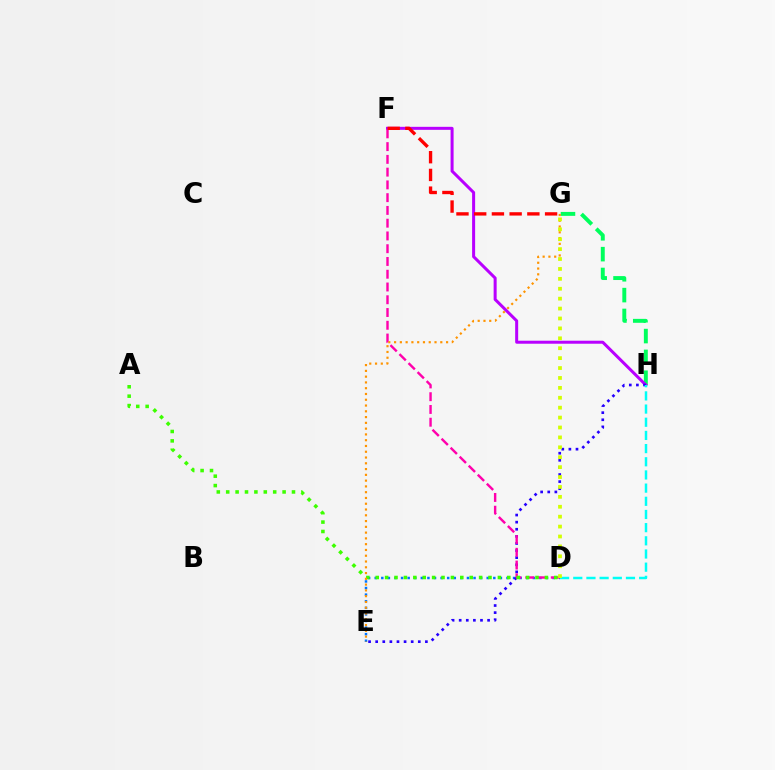{('D', 'E'): [{'color': '#0074ff', 'line_style': 'dotted', 'thickness': 1.79}], ('G', 'H'): [{'color': '#00ff5c', 'line_style': 'dashed', 'thickness': 2.83}], ('F', 'H'): [{'color': '#b900ff', 'line_style': 'solid', 'thickness': 2.17}], ('E', 'H'): [{'color': '#2500ff', 'line_style': 'dotted', 'thickness': 1.93}], ('D', 'F'): [{'color': '#ff00ac', 'line_style': 'dashed', 'thickness': 1.73}], ('A', 'D'): [{'color': '#3dff00', 'line_style': 'dotted', 'thickness': 2.55}], ('D', 'H'): [{'color': '#00fff6', 'line_style': 'dashed', 'thickness': 1.79}], ('E', 'G'): [{'color': '#ff9400', 'line_style': 'dotted', 'thickness': 1.57}], ('D', 'G'): [{'color': '#d1ff00', 'line_style': 'dotted', 'thickness': 2.69}], ('F', 'G'): [{'color': '#ff0000', 'line_style': 'dashed', 'thickness': 2.41}]}